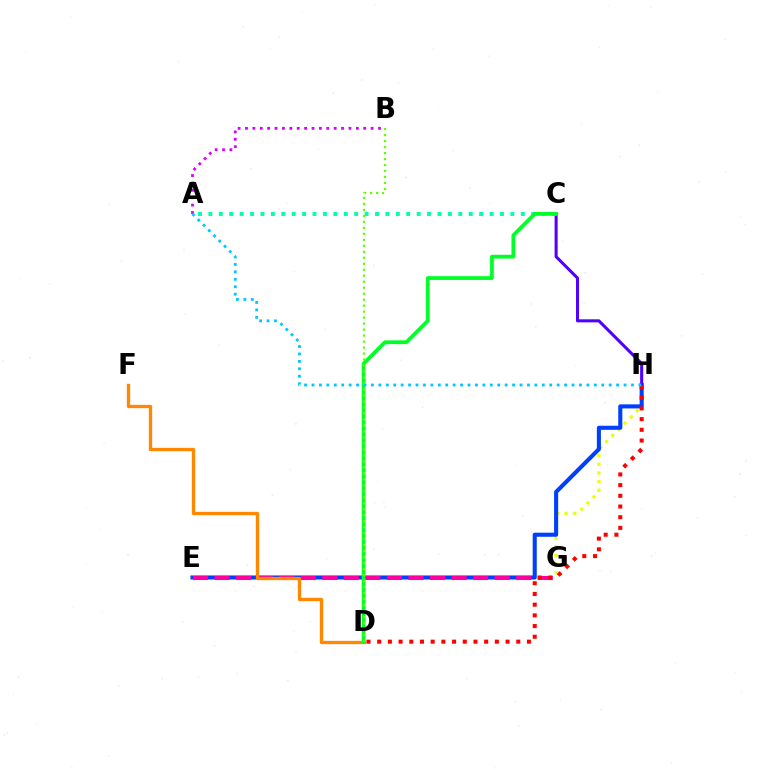{('G', 'H'): [{'color': '#eeff00', 'line_style': 'dotted', 'thickness': 2.36}], ('E', 'H'): [{'color': '#003fff', 'line_style': 'solid', 'thickness': 2.93}], ('E', 'G'): [{'color': '#ff00a0', 'line_style': 'dashed', 'thickness': 2.93}], ('D', 'F'): [{'color': '#ff8800', 'line_style': 'solid', 'thickness': 2.38}], ('C', 'H'): [{'color': '#4f00ff', 'line_style': 'solid', 'thickness': 2.19}], ('D', 'H'): [{'color': '#ff0000', 'line_style': 'dotted', 'thickness': 2.91}], ('A', 'C'): [{'color': '#00ffaf', 'line_style': 'dotted', 'thickness': 2.83}], ('C', 'D'): [{'color': '#00ff27', 'line_style': 'solid', 'thickness': 2.71}], ('B', 'D'): [{'color': '#66ff00', 'line_style': 'dotted', 'thickness': 1.63}], ('A', 'B'): [{'color': '#d600ff', 'line_style': 'dotted', 'thickness': 2.01}], ('A', 'H'): [{'color': '#00c7ff', 'line_style': 'dotted', 'thickness': 2.02}]}